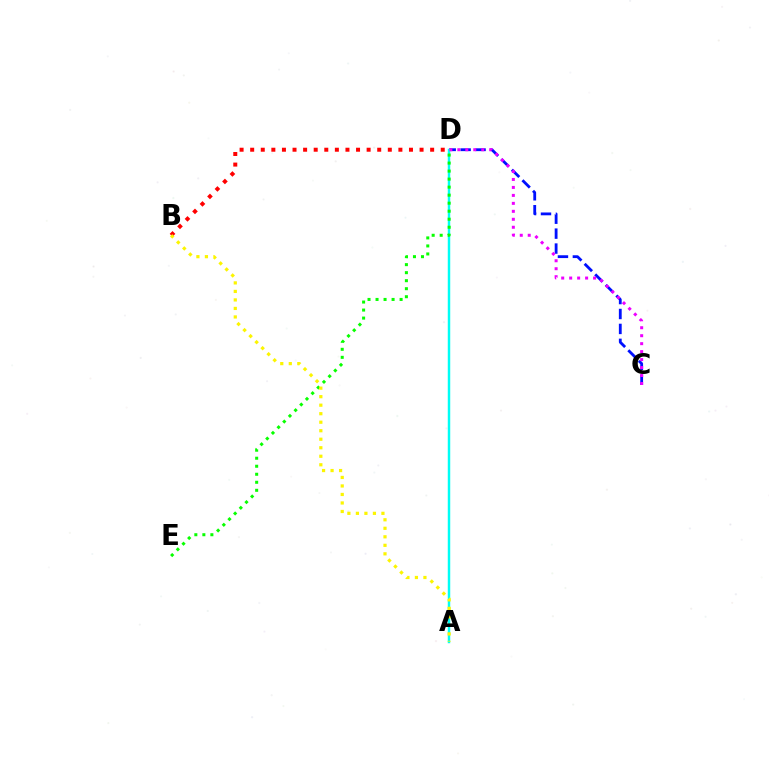{('C', 'D'): [{'color': '#0010ff', 'line_style': 'dashed', 'thickness': 2.03}, {'color': '#ee00ff', 'line_style': 'dotted', 'thickness': 2.16}], ('B', 'D'): [{'color': '#ff0000', 'line_style': 'dotted', 'thickness': 2.88}], ('A', 'D'): [{'color': '#00fff6', 'line_style': 'solid', 'thickness': 1.77}], ('D', 'E'): [{'color': '#08ff00', 'line_style': 'dotted', 'thickness': 2.18}], ('A', 'B'): [{'color': '#fcf500', 'line_style': 'dotted', 'thickness': 2.31}]}